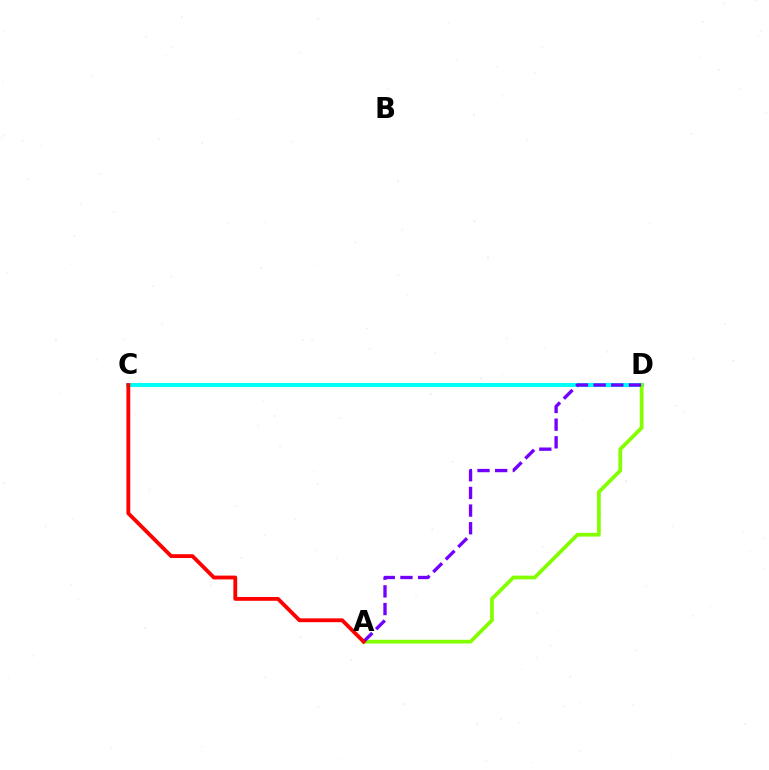{('C', 'D'): [{'color': '#00fff6', 'line_style': 'solid', 'thickness': 2.92}], ('A', 'D'): [{'color': '#84ff00', 'line_style': 'solid', 'thickness': 2.7}, {'color': '#7200ff', 'line_style': 'dashed', 'thickness': 2.4}], ('A', 'C'): [{'color': '#ff0000', 'line_style': 'solid', 'thickness': 2.75}]}